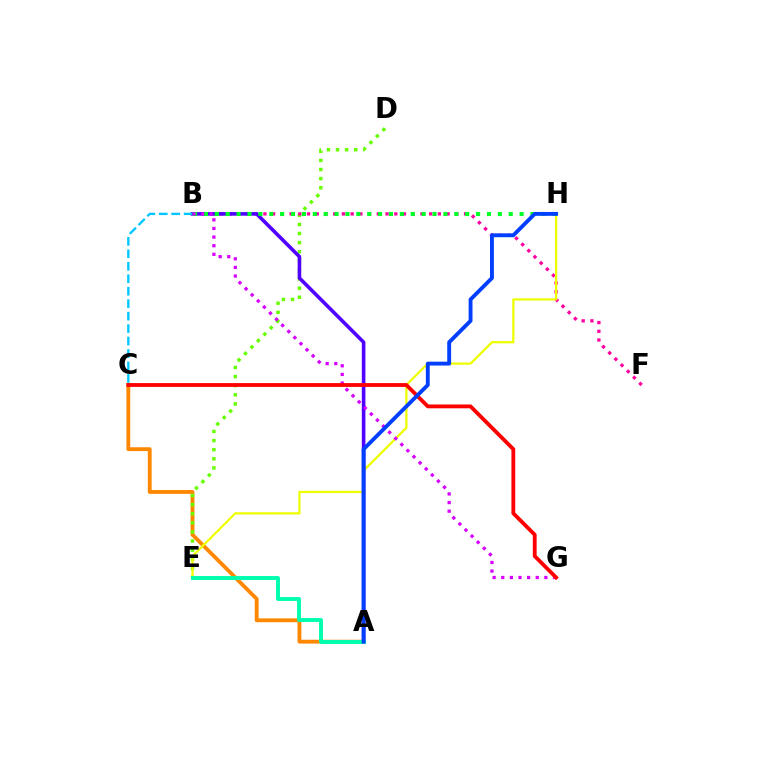{('A', 'C'): [{'color': '#ff8800', 'line_style': 'solid', 'thickness': 2.77}], ('D', 'E'): [{'color': '#66ff00', 'line_style': 'dotted', 'thickness': 2.47}], ('B', 'F'): [{'color': '#ff00a0', 'line_style': 'dotted', 'thickness': 2.37}], ('E', 'H'): [{'color': '#eeff00', 'line_style': 'solid', 'thickness': 1.62}], ('A', 'B'): [{'color': '#4f00ff', 'line_style': 'solid', 'thickness': 2.58}], ('A', 'E'): [{'color': '#00ffaf', 'line_style': 'solid', 'thickness': 2.82}], ('B', 'H'): [{'color': '#00ff27', 'line_style': 'dotted', 'thickness': 2.96}], ('B', 'C'): [{'color': '#00c7ff', 'line_style': 'dashed', 'thickness': 1.69}], ('B', 'G'): [{'color': '#d600ff', 'line_style': 'dotted', 'thickness': 2.34}], ('C', 'G'): [{'color': '#ff0000', 'line_style': 'solid', 'thickness': 2.75}], ('A', 'H'): [{'color': '#003fff', 'line_style': 'solid', 'thickness': 2.78}]}